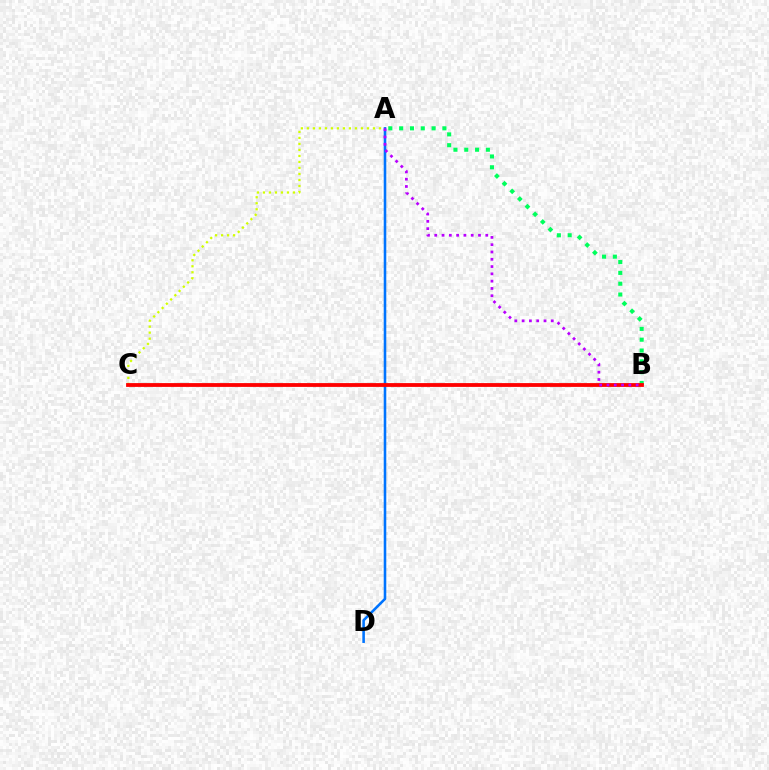{('A', 'D'): [{'color': '#0074ff', 'line_style': 'solid', 'thickness': 1.85}], ('A', 'C'): [{'color': '#d1ff00', 'line_style': 'dotted', 'thickness': 1.63}], ('A', 'B'): [{'color': '#00ff5c', 'line_style': 'dotted', 'thickness': 2.94}, {'color': '#b900ff', 'line_style': 'dotted', 'thickness': 1.98}], ('B', 'C'): [{'color': '#ff0000', 'line_style': 'solid', 'thickness': 2.74}]}